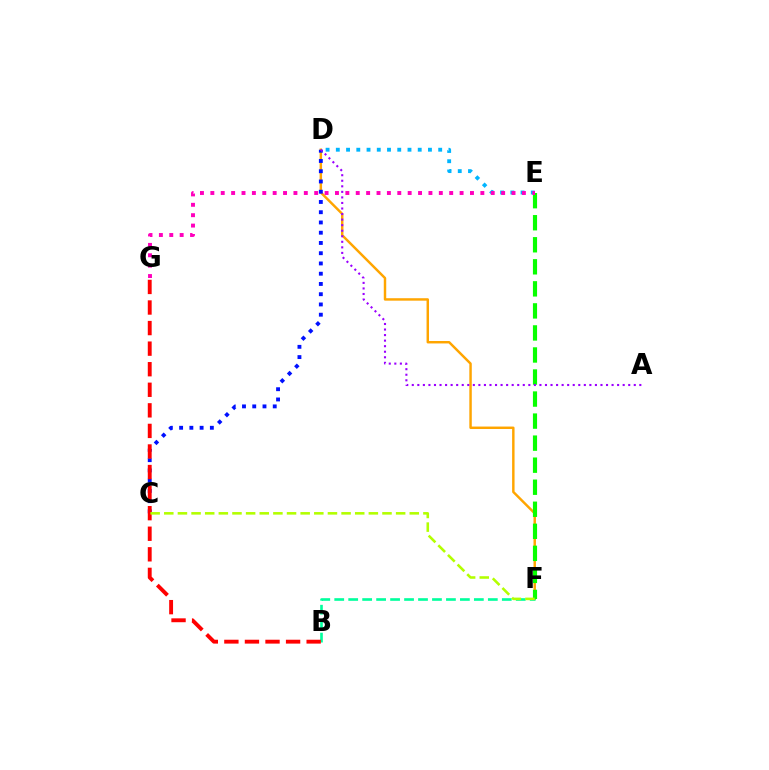{('D', 'F'): [{'color': '#ffa500', 'line_style': 'solid', 'thickness': 1.76}], ('C', 'D'): [{'color': '#0010ff', 'line_style': 'dotted', 'thickness': 2.78}], ('B', 'F'): [{'color': '#00ff9d', 'line_style': 'dashed', 'thickness': 1.9}], ('D', 'E'): [{'color': '#00b5ff', 'line_style': 'dotted', 'thickness': 2.78}], ('E', 'F'): [{'color': '#08ff00', 'line_style': 'dashed', 'thickness': 2.99}], ('B', 'G'): [{'color': '#ff0000', 'line_style': 'dashed', 'thickness': 2.79}], ('C', 'F'): [{'color': '#b3ff00', 'line_style': 'dashed', 'thickness': 1.85}], ('E', 'G'): [{'color': '#ff00bd', 'line_style': 'dotted', 'thickness': 2.82}], ('A', 'D'): [{'color': '#9b00ff', 'line_style': 'dotted', 'thickness': 1.51}]}